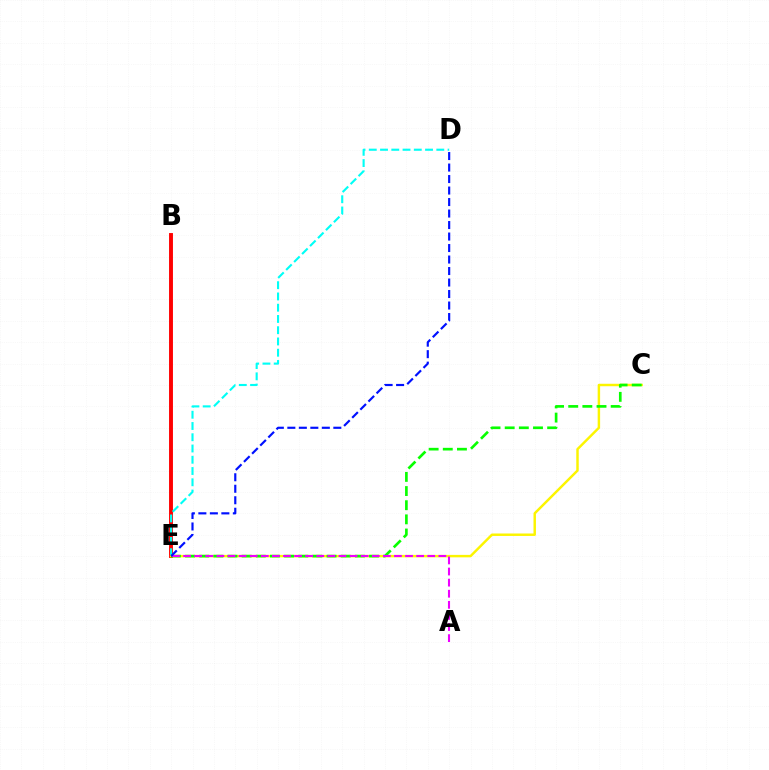{('B', 'E'): [{'color': '#ff0000', 'line_style': 'solid', 'thickness': 2.81}], ('D', 'E'): [{'color': '#00fff6', 'line_style': 'dashed', 'thickness': 1.53}, {'color': '#0010ff', 'line_style': 'dashed', 'thickness': 1.56}], ('C', 'E'): [{'color': '#fcf500', 'line_style': 'solid', 'thickness': 1.77}, {'color': '#08ff00', 'line_style': 'dashed', 'thickness': 1.92}], ('A', 'E'): [{'color': '#ee00ff', 'line_style': 'dashed', 'thickness': 1.51}]}